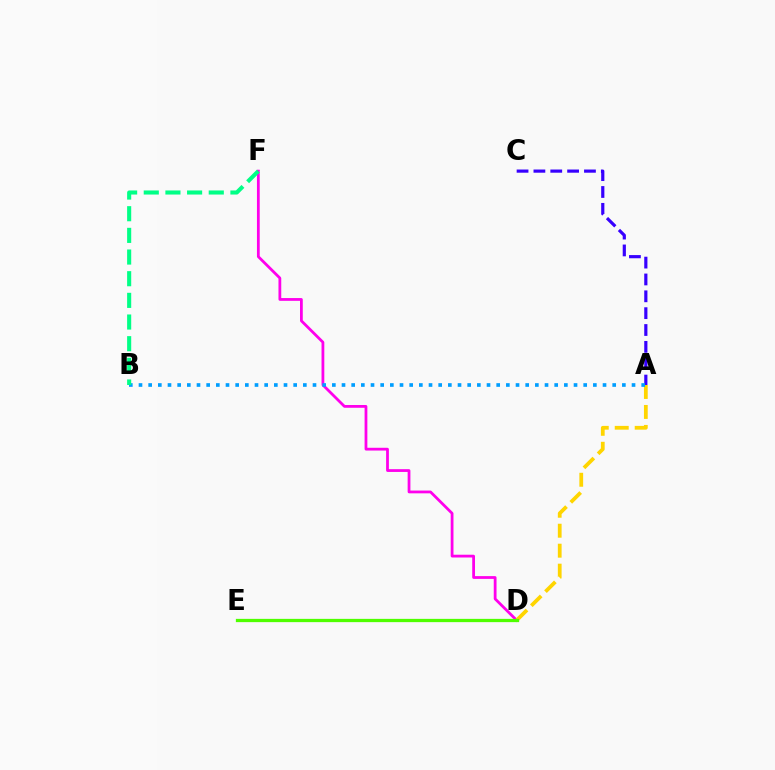{('D', 'F'): [{'color': '#ff00ed', 'line_style': 'solid', 'thickness': 2.0}], ('A', 'C'): [{'color': '#3700ff', 'line_style': 'dashed', 'thickness': 2.29}], ('A', 'D'): [{'color': '#ffd500', 'line_style': 'dashed', 'thickness': 2.71}], ('D', 'E'): [{'color': '#ff0000', 'line_style': 'dotted', 'thickness': 2.07}, {'color': '#4fff00', 'line_style': 'solid', 'thickness': 2.35}], ('A', 'B'): [{'color': '#009eff', 'line_style': 'dotted', 'thickness': 2.63}], ('B', 'F'): [{'color': '#00ff86', 'line_style': 'dashed', 'thickness': 2.94}]}